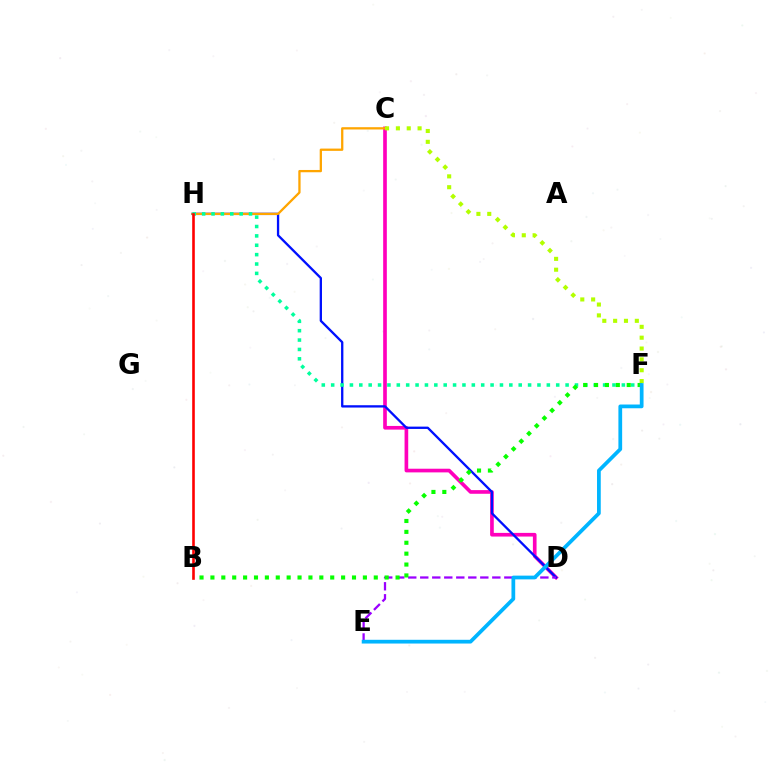{('C', 'D'): [{'color': '#ff00bd', 'line_style': 'solid', 'thickness': 2.64}], ('D', 'H'): [{'color': '#0010ff', 'line_style': 'solid', 'thickness': 1.67}], ('D', 'E'): [{'color': '#9b00ff', 'line_style': 'dashed', 'thickness': 1.63}], ('C', 'H'): [{'color': '#ffa500', 'line_style': 'solid', 'thickness': 1.65}], ('F', 'H'): [{'color': '#00ff9d', 'line_style': 'dotted', 'thickness': 2.55}], ('C', 'F'): [{'color': '#b3ff00', 'line_style': 'dotted', 'thickness': 2.95}], ('B', 'F'): [{'color': '#08ff00', 'line_style': 'dotted', 'thickness': 2.96}], ('B', 'H'): [{'color': '#ff0000', 'line_style': 'solid', 'thickness': 1.88}], ('E', 'F'): [{'color': '#00b5ff', 'line_style': 'solid', 'thickness': 2.7}]}